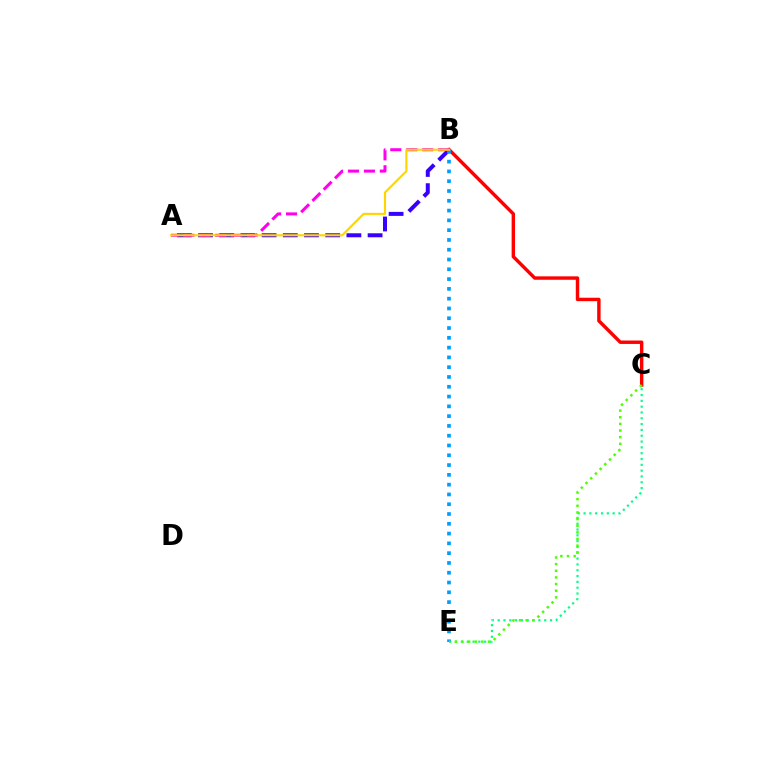{('C', 'E'): [{'color': '#00ff86', 'line_style': 'dotted', 'thickness': 1.58}, {'color': '#4fff00', 'line_style': 'dotted', 'thickness': 1.8}], ('B', 'C'): [{'color': '#ff0000', 'line_style': 'solid', 'thickness': 2.46}], ('A', 'B'): [{'color': '#3700ff', 'line_style': 'dashed', 'thickness': 2.88}, {'color': '#ff00ed', 'line_style': 'dashed', 'thickness': 2.16}, {'color': '#ffd500', 'line_style': 'solid', 'thickness': 1.53}], ('B', 'E'): [{'color': '#009eff', 'line_style': 'dotted', 'thickness': 2.66}]}